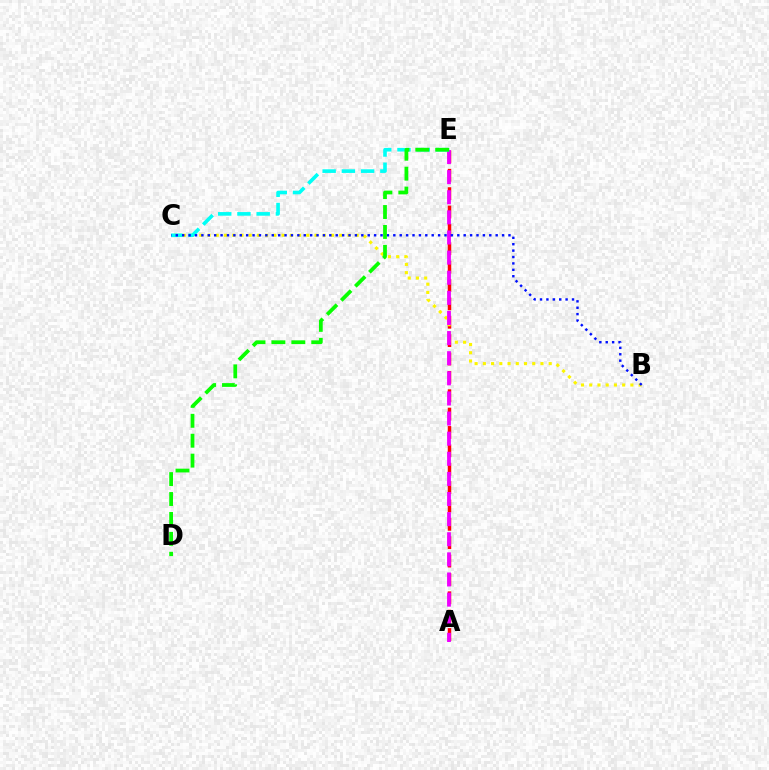{('A', 'E'): [{'color': '#ff0000', 'line_style': 'dashed', 'thickness': 2.5}, {'color': '#ee00ff', 'line_style': 'dashed', 'thickness': 2.73}], ('B', 'C'): [{'color': '#fcf500', 'line_style': 'dotted', 'thickness': 2.24}, {'color': '#0010ff', 'line_style': 'dotted', 'thickness': 1.74}], ('C', 'E'): [{'color': '#00fff6', 'line_style': 'dashed', 'thickness': 2.61}], ('D', 'E'): [{'color': '#08ff00', 'line_style': 'dashed', 'thickness': 2.71}]}